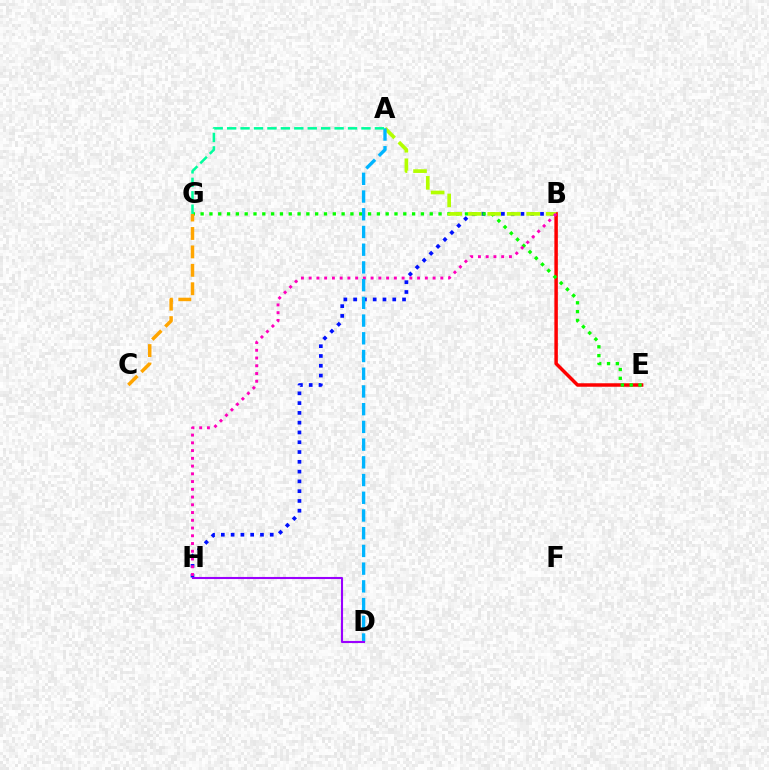{('B', 'H'): [{'color': '#0010ff', 'line_style': 'dotted', 'thickness': 2.66}, {'color': '#ff00bd', 'line_style': 'dotted', 'thickness': 2.1}], ('B', 'E'): [{'color': '#ff0000', 'line_style': 'solid', 'thickness': 2.51}], ('E', 'G'): [{'color': '#08ff00', 'line_style': 'dotted', 'thickness': 2.39}], ('C', 'G'): [{'color': '#ffa500', 'line_style': 'dashed', 'thickness': 2.5}], ('A', 'B'): [{'color': '#b3ff00', 'line_style': 'dashed', 'thickness': 2.65}], ('A', 'D'): [{'color': '#00b5ff', 'line_style': 'dashed', 'thickness': 2.41}], ('A', 'G'): [{'color': '#00ff9d', 'line_style': 'dashed', 'thickness': 1.82}], ('D', 'H'): [{'color': '#9b00ff', 'line_style': 'solid', 'thickness': 1.51}]}